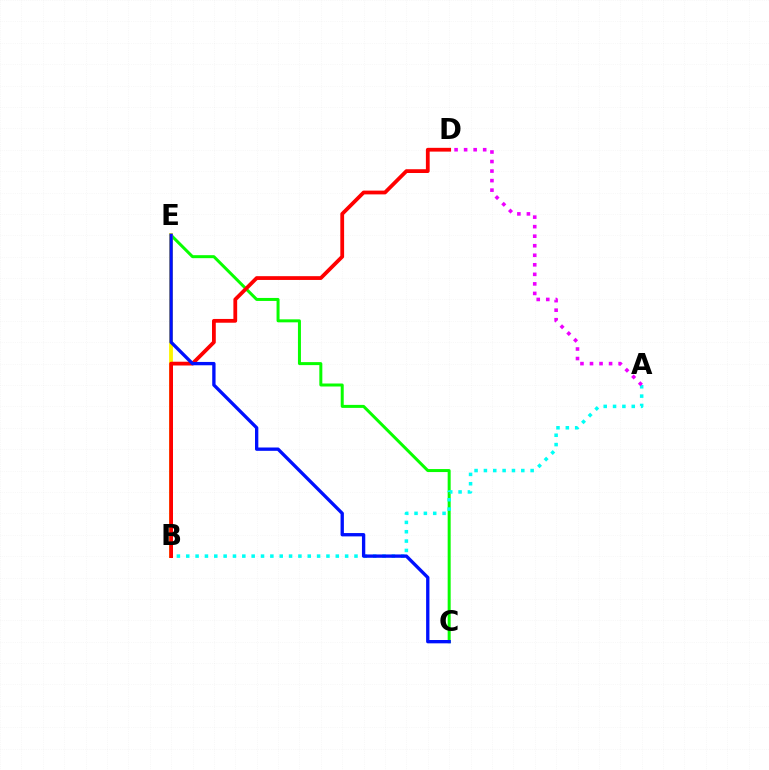{('C', 'E'): [{'color': '#08ff00', 'line_style': 'solid', 'thickness': 2.16}, {'color': '#0010ff', 'line_style': 'solid', 'thickness': 2.4}], ('B', 'E'): [{'color': '#fcf500', 'line_style': 'solid', 'thickness': 2.76}], ('B', 'D'): [{'color': '#ff0000', 'line_style': 'solid', 'thickness': 2.72}], ('A', 'B'): [{'color': '#00fff6', 'line_style': 'dotted', 'thickness': 2.54}], ('A', 'D'): [{'color': '#ee00ff', 'line_style': 'dotted', 'thickness': 2.59}]}